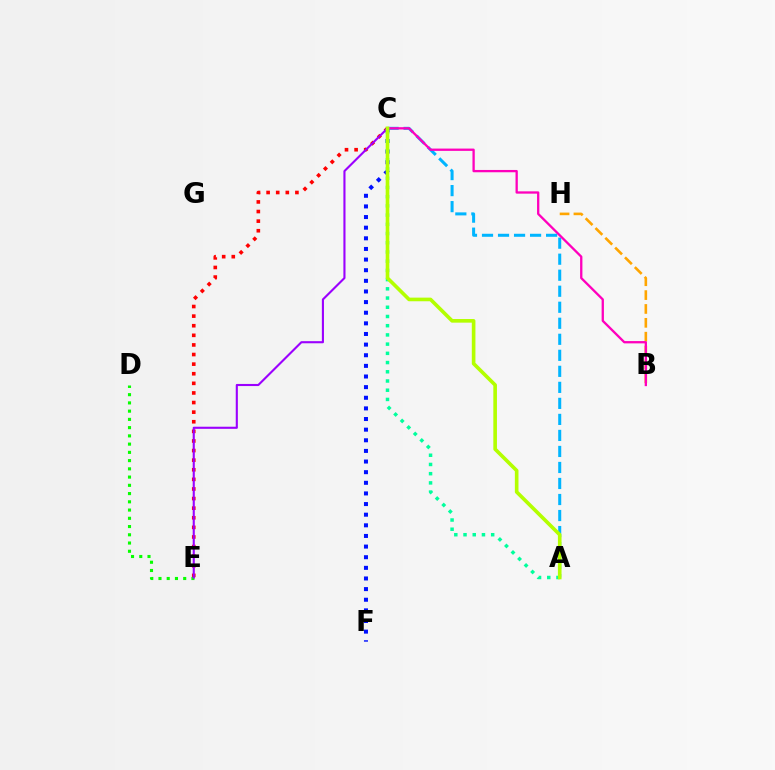{('C', 'E'): [{'color': '#ff0000', 'line_style': 'dotted', 'thickness': 2.61}, {'color': '#9b00ff', 'line_style': 'solid', 'thickness': 1.52}], ('A', 'C'): [{'color': '#00b5ff', 'line_style': 'dashed', 'thickness': 2.18}, {'color': '#00ff9d', 'line_style': 'dotted', 'thickness': 2.5}, {'color': '#b3ff00', 'line_style': 'solid', 'thickness': 2.61}], ('B', 'H'): [{'color': '#ffa500', 'line_style': 'dashed', 'thickness': 1.88}], ('C', 'F'): [{'color': '#0010ff', 'line_style': 'dotted', 'thickness': 2.89}], ('B', 'C'): [{'color': '#ff00bd', 'line_style': 'solid', 'thickness': 1.66}], ('D', 'E'): [{'color': '#08ff00', 'line_style': 'dotted', 'thickness': 2.24}]}